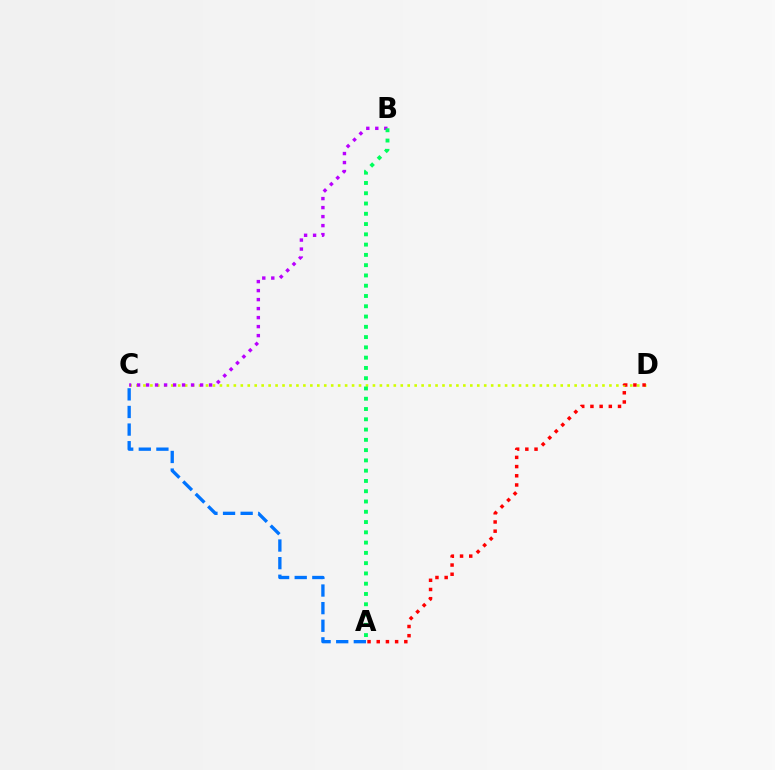{('C', 'D'): [{'color': '#d1ff00', 'line_style': 'dotted', 'thickness': 1.89}], ('B', 'C'): [{'color': '#b900ff', 'line_style': 'dotted', 'thickness': 2.45}], ('A', 'C'): [{'color': '#0074ff', 'line_style': 'dashed', 'thickness': 2.39}], ('A', 'D'): [{'color': '#ff0000', 'line_style': 'dotted', 'thickness': 2.5}], ('A', 'B'): [{'color': '#00ff5c', 'line_style': 'dotted', 'thickness': 2.79}]}